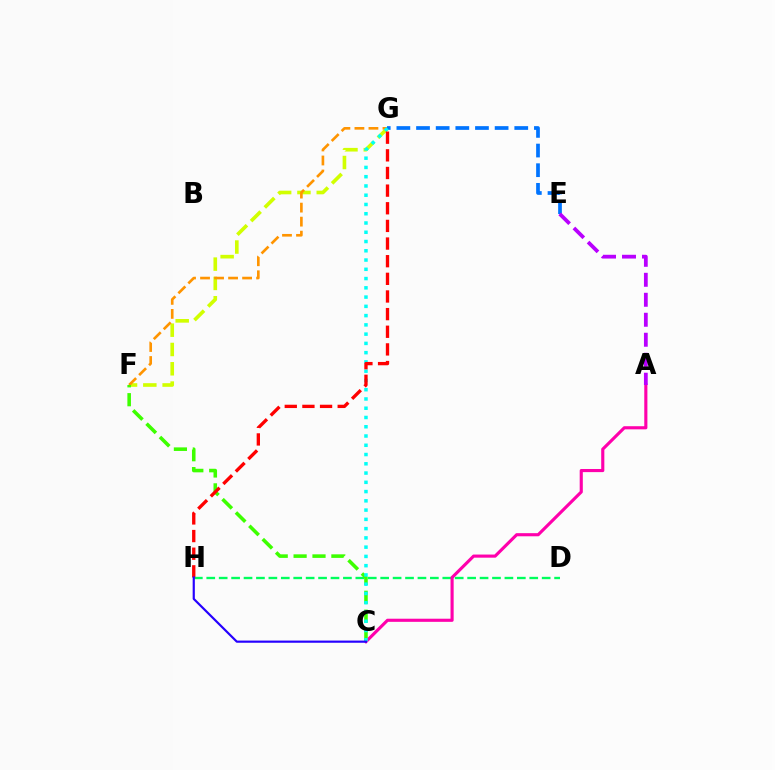{('F', 'G'): [{'color': '#d1ff00', 'line_style': 'dashed', 'thickness': 2.62}, {'color': '#ff9400', 'line_style': 'dashed', 'thickness': 1.9}], ('D', 'H'): [{'color': '#00ff5c', 'line_style': 'dashed', 'thickness': 1.69}], ('C', 'F'): [{'color': '#3dff00', 'line_style': 'dashed', 'thickness': 2.57}], ('E', 'G'): [{'color': '#0074ff', 'line_style': 'dashed', 'thickness': 2.67}], ('A', 'C'): [{'color': '#ff00ac', 'line_style': 'solid', 'thickness': 2.25}], ('C', 'G'): [{'color': '#00fff6', 'line_style': 'dotted', 'thickness': 2.52}], ('G', 'H'): [{'color': '#ff0000', 'line_style': 'dashed', 'thickness': 2.4}], ('C', 'H'): [{'color': '#2500ff', 'line_style': 'solid', 'thickness': 1.57}], ('A', 'E'): [{'color': '#b900ff', 'line_style': 'dashed', 'thickness': 2.71}]}